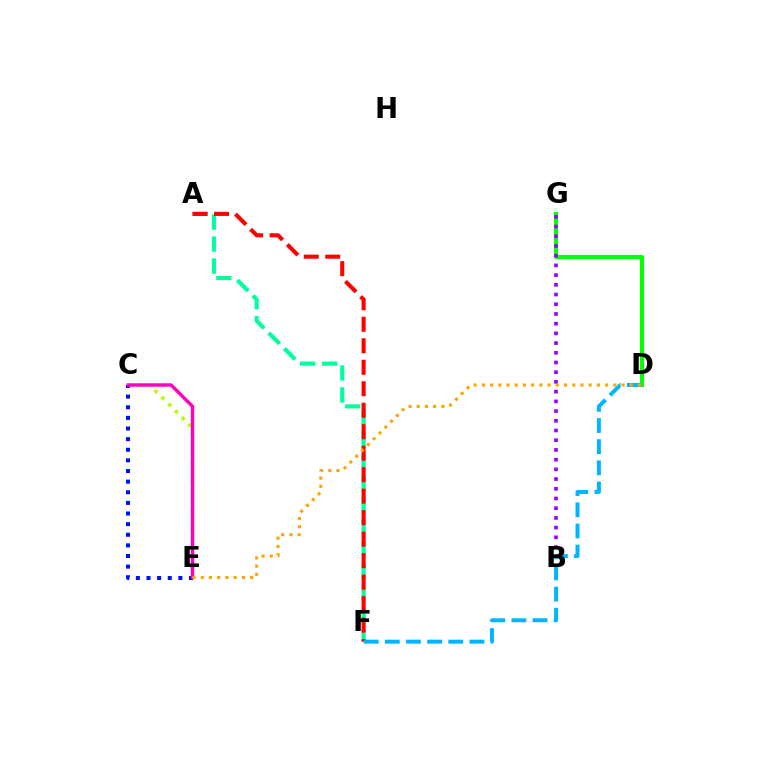{('A', 'F'): [{'color': '#00ff9d', 'line_style': 'dashed', 'thickness': 2.98}, {'color': '#ff0000', 'line_style': 'dashed', 'thickness': 2.92}], ('C', 'E'): [{'color': '#b3ff00', 'line_style': 'dotted', 'thickness': 2.6}, {'color': '#0010ff', 'line_style': 'dotted', 'thickness': 2.89}, {'color': '#ff00bd', 'line_style': 'solid', 'thickness': 2.46}], ('D', 'G'): [{'color': '#08ff00', 'line_style': 'solid', 'thickness': 2.96}], ('B', 'G'): [{'color': '#9b00ff', 'line_style': 'dotted', 'thickness': 2.64}], ('D', 'F'): [{'color': '#00b5ff', 'line_style': 'dashed', 'thickness': 2.87}], ('D', 'E'): [{'color': '#ffa500', 'line_style': 'dotted', 'thickness': 2.23}]}